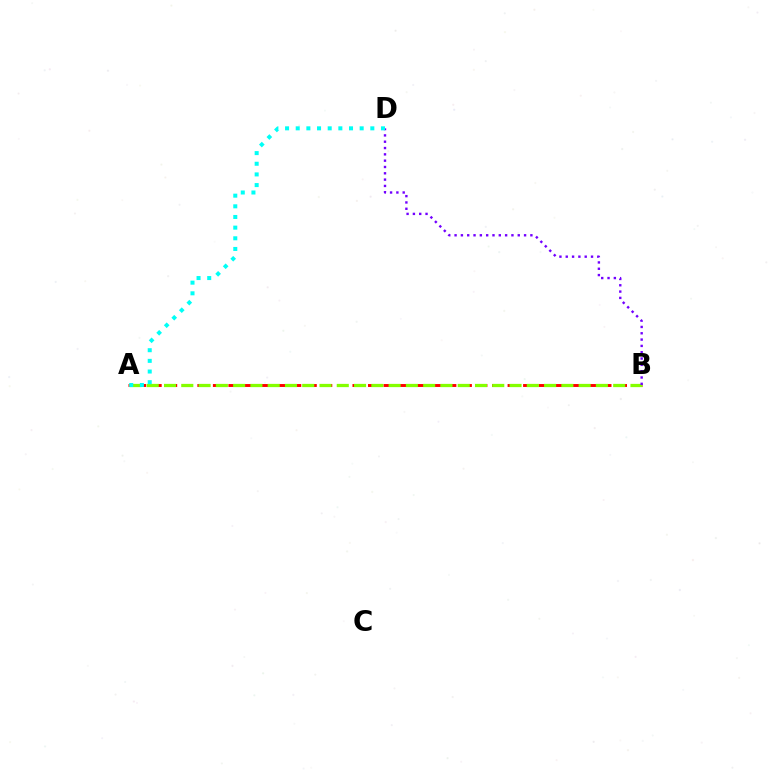{('A', 'B'): [{'color': '#ff0000', 'line_style': 'dashed', 'thickness': 2.11}, {'color': '#84ff00', 'line_style': 'dashed', 'thickness': 2.35}], ('B', 'D'): [{'color': '#7200ff', 'line_style': 'dotted', 'thickness': 1.72}], ('A', 'D'): [{'color': '#00fff6', 'line_style': 'dotted', 'thickness': 2.9}]}